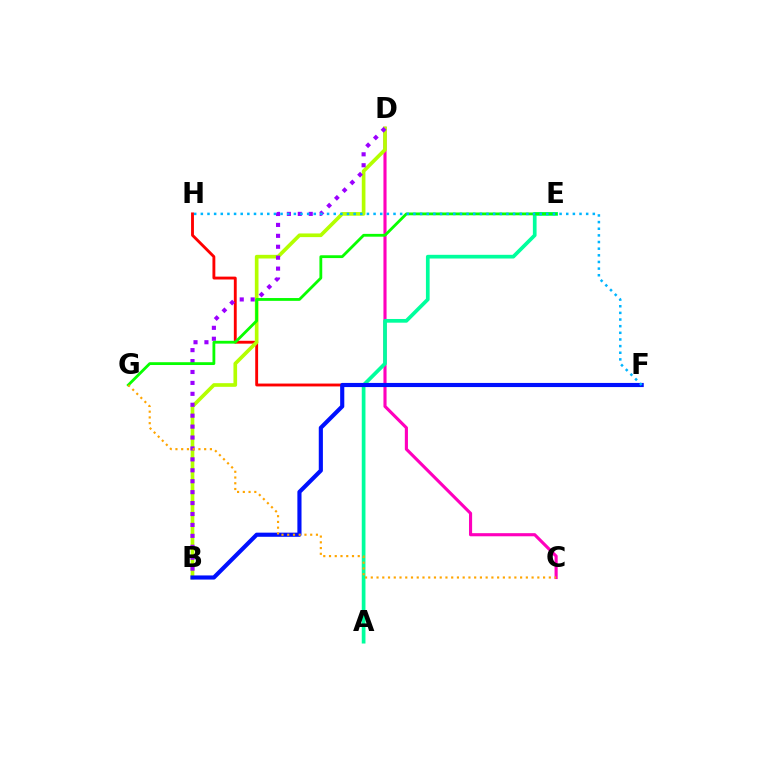{('C', 'D'): [{'color': '#ff00bd', 'line_style': 'solid', 'thickness': 2.25}], ('F', 'H'): [{'color': '#ff0000', 'line_style': 'solid', 'thickness': 2.07}, {'color': '#00b5ff', 'line_style': 'dotted', 'thickness': 1.8}], ('A', 'E'): [{'color': '#00ff9d', 'line_style': 'solid', 'thickness': 2.67}], ('B', 'D'): [{'color': '#b3ff00', 'line_style': 'solid', 'thickness': 2.63}, {'color': '#9b00ff', 'line_style': 'dotted', 'thickness': 2.97}], ('B', 'F'): [{'color': '#0010ff', 'line_style': 'solid', 'thickness': 2.98}], ('E', 'G'): [{'color': '#08ff00', 'line_style': 'solid', 'thickness': 2.02}], ('C', 'G'): [{'color': '#ffa500', 'line_style': 'dotted', 'thickness': 1.56}]}